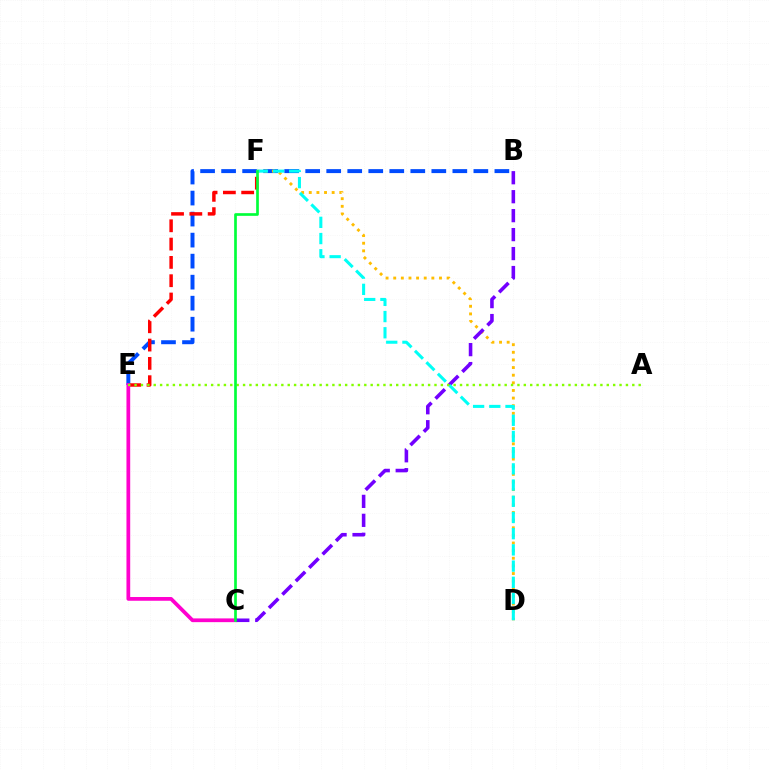{('B', 'E'): [{'color': '#004bff', 'line_style': 'dashed', 'thickness': 2.86}], ('E', 'F'): [{'color': '#ff0000', 'line_style': 'dashed', 'thickness': 2.49}], ('D', 'F'): [{'color': '#ffbd00', 'line_style': 'dotted', 'thickness': 2.07}, {'color': '#00fff6', 'line_style': 'dashed', 'thickness': 2.2}], ('C', 'E'): [{'color': '#ff00cf', 'line_style': 'solid', 'thickness': 2.7}], ('B', 'C'): [{'color': '#7200ff', 'line_style': 'dashed', 'thickness': 2.58}], ('A', 'E'): [{'color': '#84ff00', 'line_style': 'dotted', 'thickness': 1.73}], ('C', 'F'): [{'color': '#00ff39', 'line_style': 'solid', 'thickness': 1.93}]}